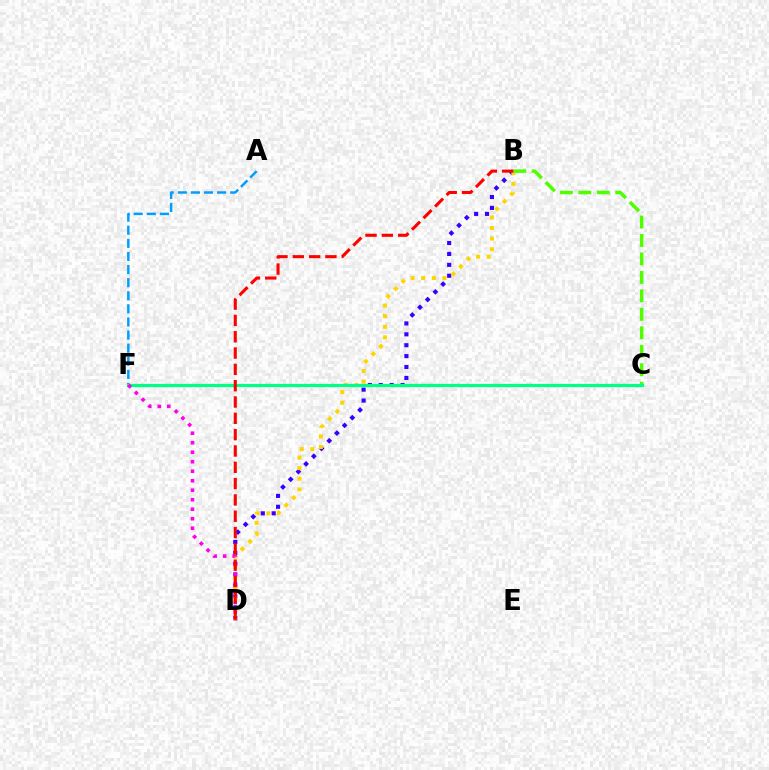{('B', 'D'): [{'color': '#3700ff', 'line_style': 'dotted', 'thickness': 2.96}, {'color': '#ffd500', 'line_style': 'dotted', 'thickness': 2.89}, {'color': '#ff0000', 'line_style': 'dashed', 'thickness': 2.22}], ('B', 'C'): [{'color': '#4fff00', 'line_style': 'dashed', 'thickness': 2.51}], ('A', 'F'): [{'color': '#009eff', 'line_style': 'dashed', 'thickness': 1.78}], ('C', 'F'): [{'color': '#00ff86', 'line_style': 'solid', 'thickness': 2.32}], ('D', 'F'): [{'color': '#ff00ed', 'line_style': 'dotted', 'thickness': 2.58}]}